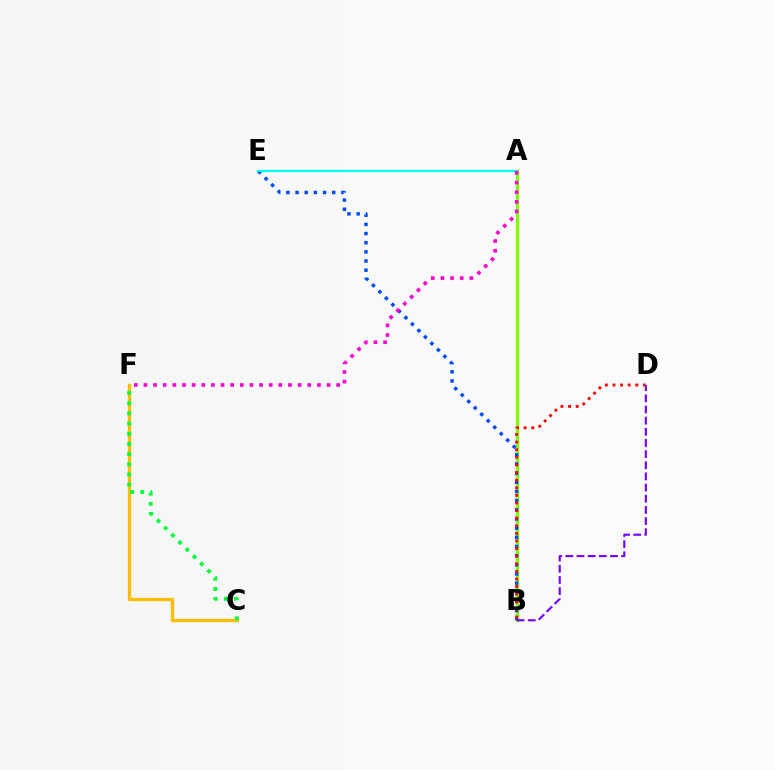{('A', 'B'): [{'color': '#84ff00', 'line_style': 'solid', 'thickness': 2.35}], ('C', 'F'): [{'color': '#ffbd00', 'line_style': 'solid', 'thickness': 2.39}, {'color': '#00ff39', 'line_style': 'dotted', 'thickness': 2.77}], ('B', 'E'): [{'color': '#004bff', 'line_style': 'dotted', 'thickness': 2.49}], ('B', 'D'): [{'color': '#ff0000', 'line_style': 'dotted', 'thickness': 2.07}, {'color': '#7200ff', 'line_style': 'dashed', 'thickness': 1.52}], ('A', 'E'): [{'color': '#00fff6', 'line_style': 'solid', 'thickness': 1.61}], ('A', 'F'): [{'color': '#ff00cf', 'line_style': 'dotted', 'thickness': 2.62}]}